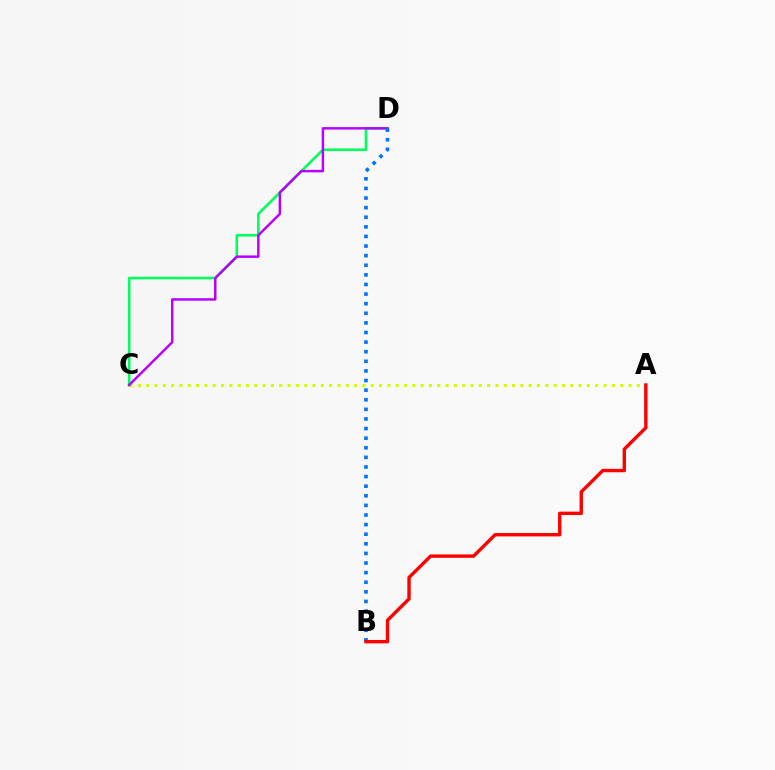{('A', 'C'): [{'color': '#d1ff00', 'line_style': 'dotted', 'thickness': 2.26}], ('C', 'D'): [{'color': '#00ff5c', 'line_style': 'solid', 'thickness': 1.87}, {'color': '#b900ff', 'line_style': 'solid', 'thickness': 1.77}], ('B', 'D'): [{'color': '#0074ff', 'line_style': 'dotted', 'thickness': 2.61}], ('A', 'B'): [{'color': '#ff0000', 'line_style': 'solid', 'thickness': 2.44}]}